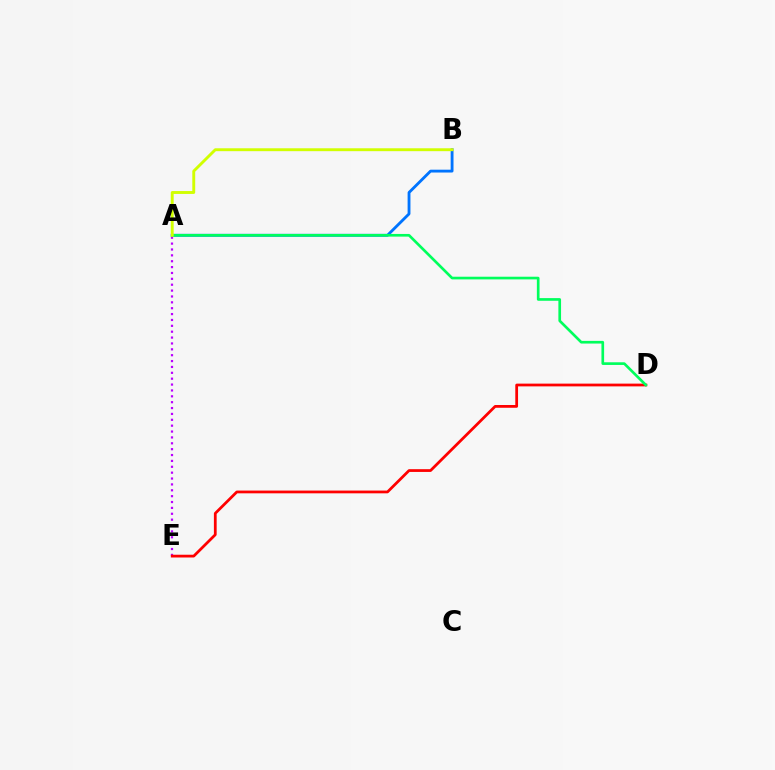{('A', 'E'): [{'color': '#b900ff', 'line_style': 'dotted', 'thickness': 1.6}], ('D', 'E'): [{'color': '#ff0000', 'line_style': 'solid', 'thickness': 1.99}], ('A', 'B'): [{'color': '#0074ff', 'line_style': 'solid', 'thickness': 2.05}, {'color': '#d1ff00', 'line_style': 'solid', 'thickness': 2.09}], ('A', 'D'): [{'color': '#00ff5c', 'line_style': 'solid', 'thickness': 1.92}]}